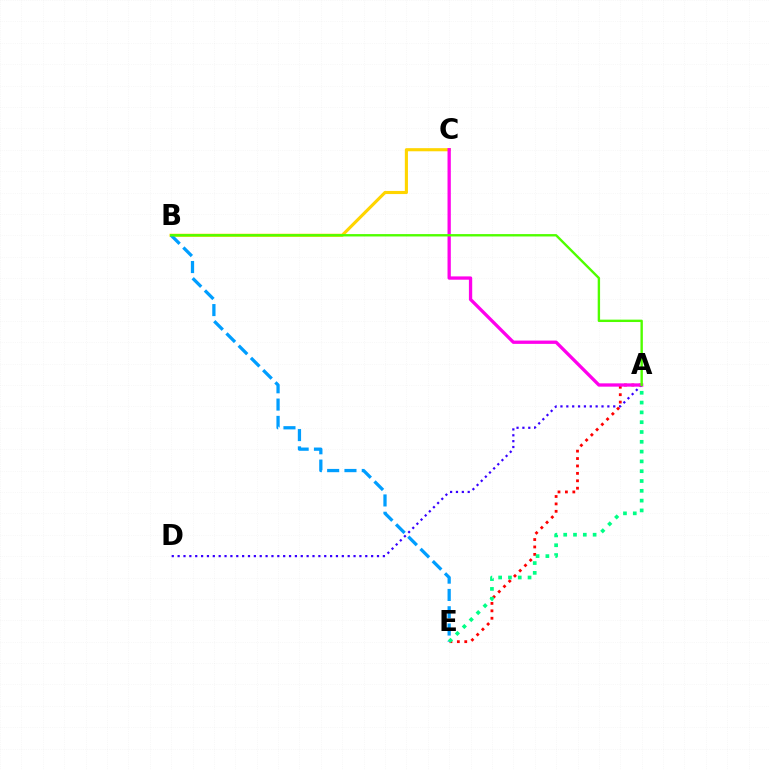{('A', 'E'): [{'color': '#ff0000', 'line_style': 'dotted', 'thickness': 2.02}, {'color': '#00ff86', 'line_style': 'dotted', 'thickness': 2.66}], ('B', 'C'): [{'color': '#ffd500', 'line_style': 'solid', 'thickness': 2.25}], ('B', 'E'): [{'color': '#009eff', 'line_style': 'dashed', 'thickness': 2.35}], ('A', 'D'): [{'color': '#3700ff', 'line_style': 'dotted', 'thickness': 1.59}], ('A', 'C'): [{'color': '#ff00ed', 'line_style': 'solid', 'thickness': 2.38}], ('A', 'B'): [{'color': '#4fff00', 'line_style': 'solid', 'thickness': 1.72}]}